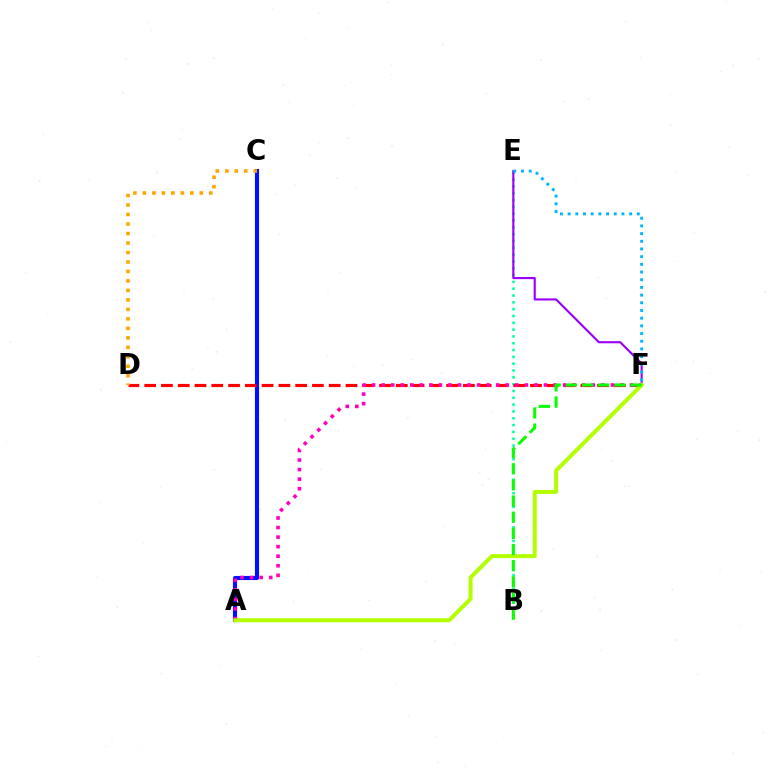{('B', 'E'): [{'color': '#00ff9d', 'line_style': 'dotted', 'thickness': 1.85}], ('A', 'C'): [{'color': '#0010ff', 'line_style': 'solid', 'thickness': 2.96}], ('E', 'F'): [{'color': '#9b00ff', 'line_style': 'solid', 'thickness': 1.54}, {'color': '#00b5ff', 'line_style': 'dotted', 'thickness': 2.09}], ('D', 'F'): [{'color': '#ff0000', 'line_style': 'dashed', 'thickness': 2.28}], ('C', 'D'): [{'color': '#ffa500', 'line_style': 'dotted', 'thickness': 2.58}], ('A', 'F'): [{'color': '#ff00bd', 'line_style': 'dotted', 'thickness': 2.59}, {'color': '#b3ff00', 'line_style': 'solid', 'thickness': 2.87}], ('B', 'F'): [{'color': '#08ff00', 'line_style': 'dashed', 'thickness': 2.2}]}